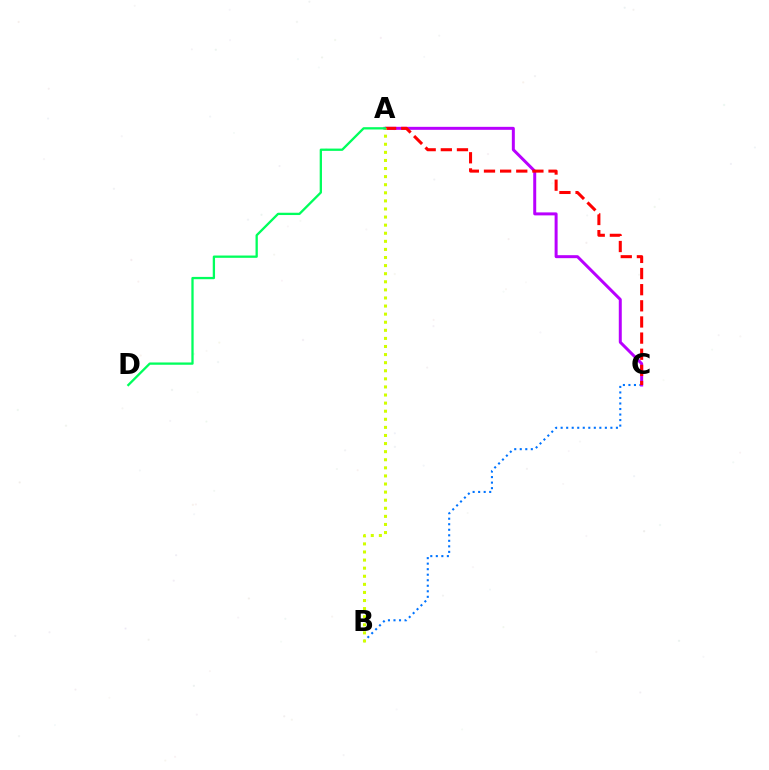{('B', 'C'): [{'color': '#0074ff', 'line_style': 'dotted', 'thickness': 1.5}], ('A', 'C'): [{'color': '#b900ff', 'line_style': 'solid', 'thickness': 2.15}, {'color': '#ff0000', 'line_style': 'dashed', 'thickness': 2.19}], ('A', 'B'): [{'color': '#d1ff00', 'line_style': 'dotted', 'thickness': 2.2}], ('A', 'D'): [{'color': '#00ff5c', 'line_style': 'solid', 'thickness': 1.65}]}